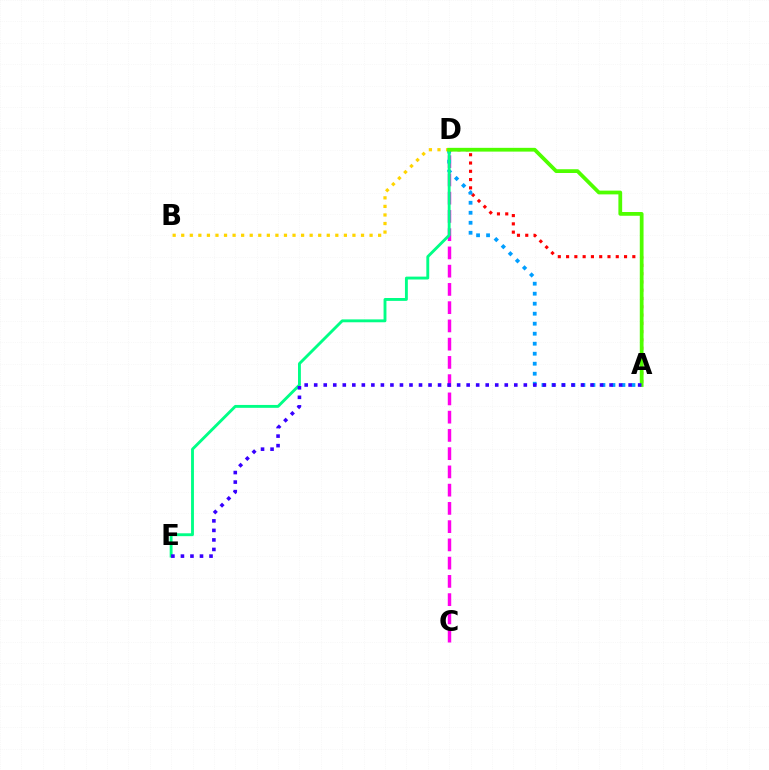{('C', 'D'): [{'color': '#ff00ed', 'line_style': 'dashed', 'thickness': 2.48}], ('B', 'D'): [{'color': '#ffd500', 'line_style': 'dotted', 'thickness': 2.33}], ('A', 'D'): [{'color': '#ff0000', 'line_style': 'dotted', 'thickness': 2.25}, {'color': '#009eff', 'line_style': 'dotted', 'thickness': 2.72}, {'color': '#4fff00', 'line_style': 'solid', 'thickness': 2.71}], ('D', 'E'): [{'color': '#00ff86', 'line_style': 'solid', 'thickness': 2.07}], ('A', 'E'): [{'color': '#3700ff', 'line_style': 'dotted', 'thickness': 2.59}]}